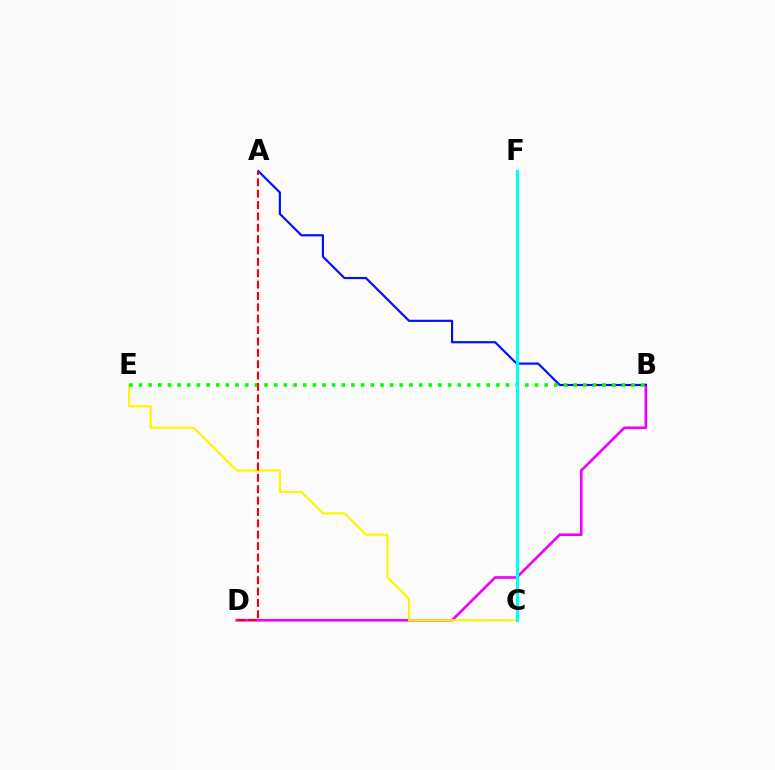{('B', 'D'): [{'color': '#ee00ff', 'line_style': 'solid', 'thickness': 1.89}], ('C', 'E'): [{'color': '#fcf500', 'line_style': 'solid', 'thickness': 1.56}], ('A', 'B'): [{'color': '#0010ff', 'line_style': 'solid', 'thickness': 1.57}], ('B', 'E'): [{'color': '#08ff00', 'line_style': 'dotted', 'thickness': 2.62}], ('C', 'F'): [{'color': '#00fff6', 'line_style': 'solid', 'thickness': 2.24}], ('A', 'D'): [{'color': '#ff0000', 'line_style': 'dashed', 'thickness': 1.54}]}